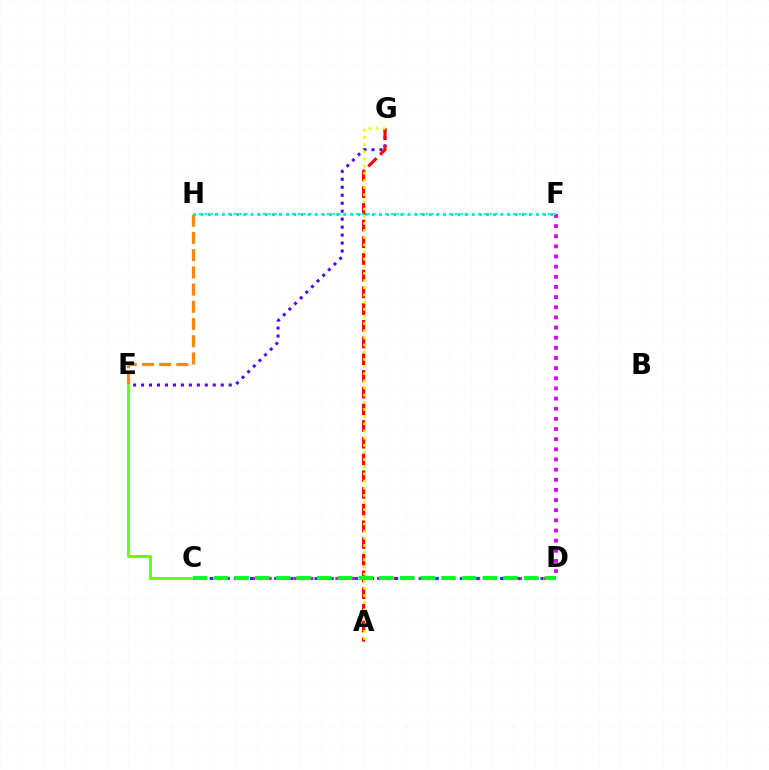{('E', 'H'): [{'color': '#ff8800', 'line_style': 'dashed', 'thickness': 2.34}], ('C', 'E'): [{'color': '#66ff00', 'line_style': 'solid', 'thickness': 2.08}], ('C', 'D'): [{'color': '#ff00a0', 'line_style': 'dotted', 'thickness': 2.27}, {'color': '#003fff', 'line_style': 'dotted', 'thickness': 2.19}, {'color': '#00ff27', 'line_style': 'dashed', 'thickness': 2.81}], ('F', 'H'): [{'color': '#00c7ff', 'line_style': 'dotted', 'thickness': 1.94}, {'color': '#00ffaf', 'line_style': 'dotted', 'thickness': 1.58}], ('E', 'G'): [{'color': '#4f00ff', 'line_style': 'dotted', 'thickness': 2.17}], ('D', 'F'): [{'color': '#d600ff', 'line_style': 'dotted', 'thickness': 2.76}], ('A', 'G'): [{'color': '#ff0000', 'line_style': 'dashed', 'thickness': 2.27}, {'color': '#eeff00', 'line_style': 'dotted', 'thickness': 1.94}]}